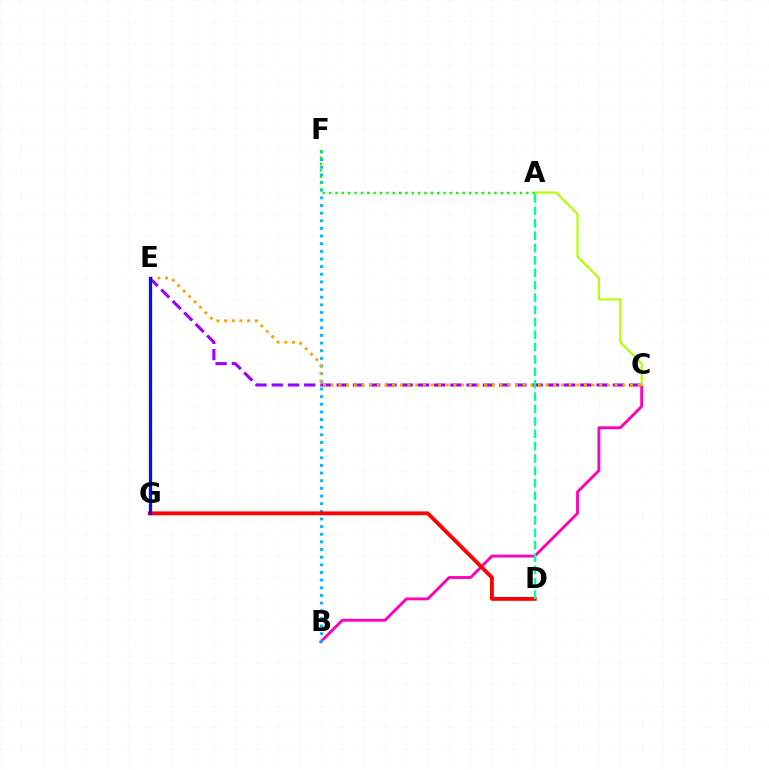{('B', 'C'): [{'color': '#ff00bd', 'line_style': 'solid', 'thickness': 2.07}], ('A', 'C'): [{'color': '#b3ff00', 'line_style': 'solid', 'thickness': 1.54}], ('B', 'F'): [{'color': '#00b5ff', 'line_style': 'dotted', 'thickness': 2.08}], ('C', 'E'): [{'color': '#9b00ff', 'line_style': 'dashed', 'thickness': 2.21}, {'color': '#ffa500', 'line_style': 'dotted', 'thickness': 2.08}], ('A', 'F'): [{'color': '#08ff00', 'line_style': 'dotted', 'thickness': 1.73}], ('D', 'G'): [{'color': '#ff0000', 'line_style': 'solid', 'thickness': 2.76}], ('E', 'G'): [{'color': '#0010ff', 'line_style': 'solid', 'thickness': 2.34}], ('A', 'D'): [{'color': '#00ff9d', 'line_style': 'dashed', 'thickness': 1.68}]}